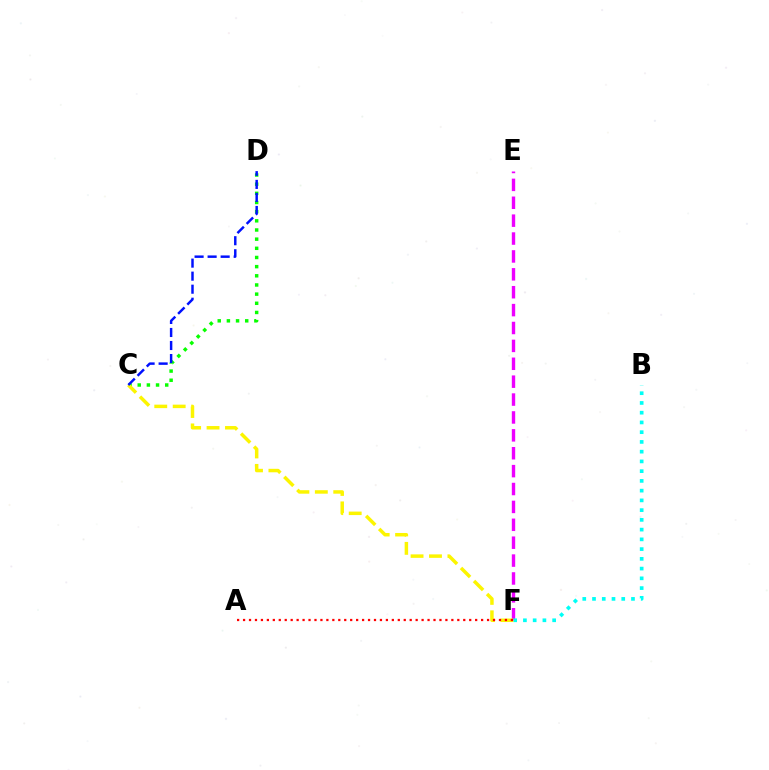{('E', 'F'): [{'color': '#ee00ff', 'line_style': 'dashed', 'thickness': 2.43}], ('B', 'F'): [{'color': '#00fff6', 'line_style': 'dotted', 'thickness': 2.65}], ('C', 'D'): [{'color': '#08ff00', 'line_style': 'dotted', 'thickness': 2.49}, {'color': '#0010ff', 'line_style': 'dashed', 'thickness': 1.77}], ('C', 'F'): [{'color': '#fcf500', 'line_style': 'dashed', 'thickness': 2.5}], ('A', 'F'): [{'color': '#ff0000', 'line_style': 'dotted', 'thickness': 1.62}]}